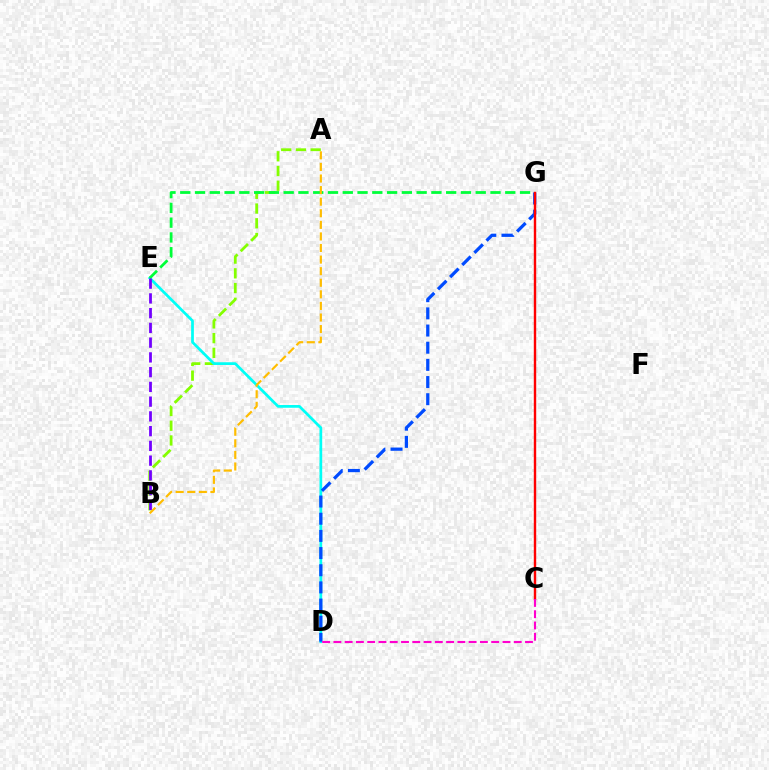{('A', 'B'): [{'color': '#84ff00', 'line_style': 'dashed', 'thickness': 2.0}, {'color': '#ffbd00', 'line_style': 'dashed', 'thickness': 1.57}], ('D', 'E'): [{'color': '#00fff6', 'line_style': 'solid', 'thickness': 1.97}], ('D', 'G'): [{'color': '#004bff', 'line_style': 'dashed', 'thickness': 2.33}], ('E', 'G'): [{'color': '#00ff39', 'line_style': 'dashed', 'thickness': 2.01}], ('B', 'E'): [{'color': '#7200ff', 'line_style': 'dashed', 'thickness': 2.0}], ('C', 'G'): [{'color': '#ff0000', 'line_style': 'solid', 'thickness': 1.73}], ('C', 'D'): [{'color': '#ff00cf', 'line_style': 'dashed', 'thickness': 1.53}]}